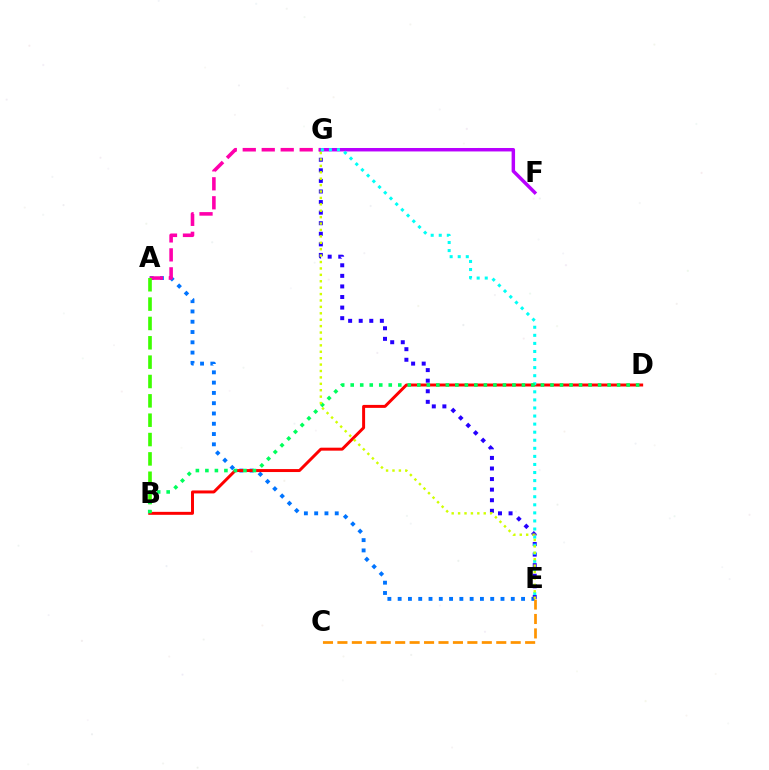{('A', 'E'): [{'color': '#0074ff', 'line_style': 'dotted', 'thickness': 2.79}], ('E', 'G'): [{'color': '#2500ff', 'line_style': 'dotted', 'thickness': 2.87}, {'color': '#00fff6', 'line_style': 'dotted', 'thickness': 2.19}, {'color': '#d1ff00', 'line_style': 'dotted', 'thickness': 1.74}], ('B', 'D'): [{'color': '#ff0000', 'line_style': 'solid', 'thickness': 2.14}, {'color': '#00ff5c', 'line_style': 'dotted', 'thickness': 2.58}], ('A', 'G'): [{'color': '#ff00ac', 'line_style': 'dashed', 'thickness': 2.58}], ('F', 'G'): [{'color': '#b900ff', 'line_style': 'solid', 'thickness': 2.49}], ('C', 'E'): [{'color': '#ff9400', 'line_style': 'dashed', 'thickness': 1.96}], ('A', 'B'): [{'color': '#3dff00', 'line_style': 'dashed', 'thickness': 2.63}]}